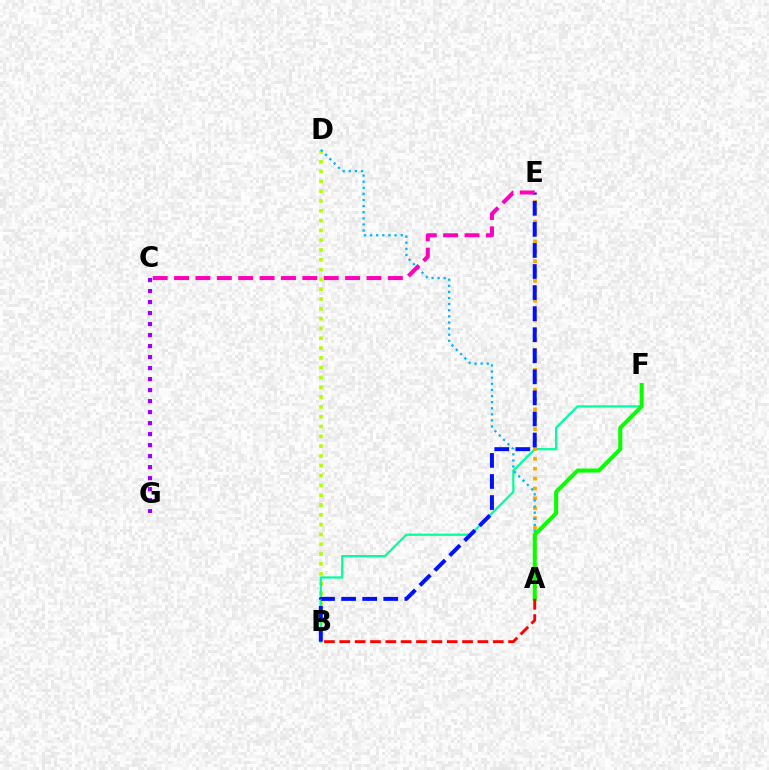{('B', 'D'): [{'color': '#b3ff00', 'line_style': 'dotted', 'thickness': 2.67}], ('B', 'F'): [{'color': '#00ff9d', 'line_style': 'solid', 'thickness': 1.6}], ('A', 'E'): [{'color': '#ffa500', 'line_style': 'dotted', 'thickness': 2.68}], ('A', 'D'): [{'color': '#00b5ff', 'line_style': 'dotted', 'thickness': 1.66}], ('A', 'F'): [{'color': '#08ff00', 'line_style': 'solid', 'thickness': 2.91}], ('A', 'B'): [{'color': '#ff0000', 'line_style': 'dashed', 'thickness': 2.08}], ('C', 'G'): [{'color': '#9b00ff', 'line_style': 'dotted', 'thickness': 2.99}], ('B', 'E'): [{'color': '#0010ff', 'line_style': 'dashed', 'thickness': 2.86}], ('C', 'E'): [{'color': '#ff00bd', 'line_style': 'dashed', 'thickness': 2.9}]}